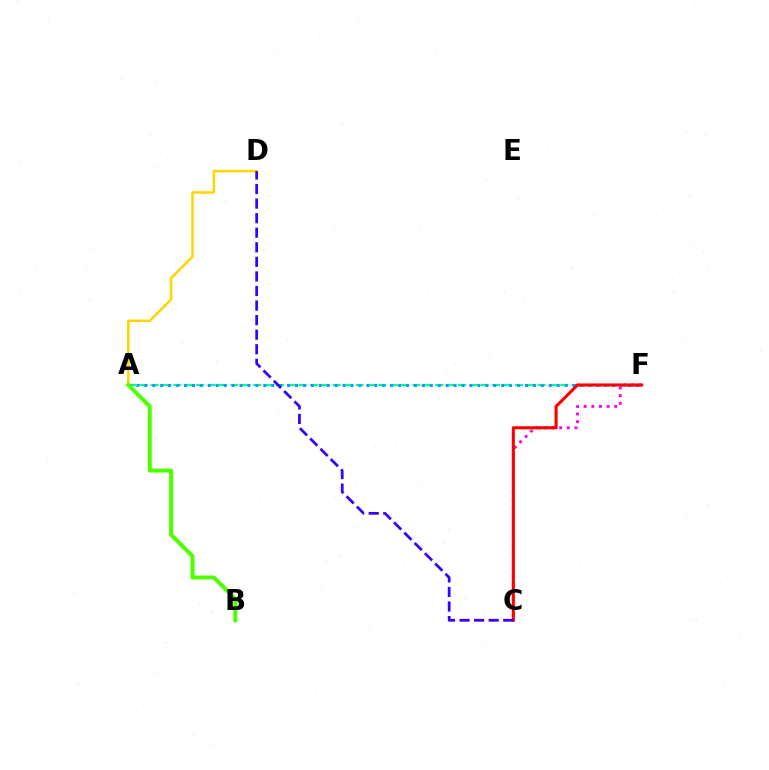{('A', 'F'): [{'color': '#00ff86', 'line_style': 'dashed', 'thickness': 1.55}, {'color': '#009eff', 'line_style': 'dotted', 'thickness': 2.15}], ('A', 'D'): [{'color': '#ffd500', 'line_style': 'solid', 'thickness': 1.84}], ('A', 'B'): [{'color': '#4fff00', 'line_style': 'solid', 'thickness': 2.89}], ('C', 'F'): [{'color': '#ff00ed', 'line_style': 'dotted', 'thickness': 2.08}, {'color': '#ff0000', 'line_style': 'solid', 'thickness': 2.22}], ('C', 'D'): [{'color': '#3700ff', 'line_style': 'dashed', 'thickness': 1.98}]}